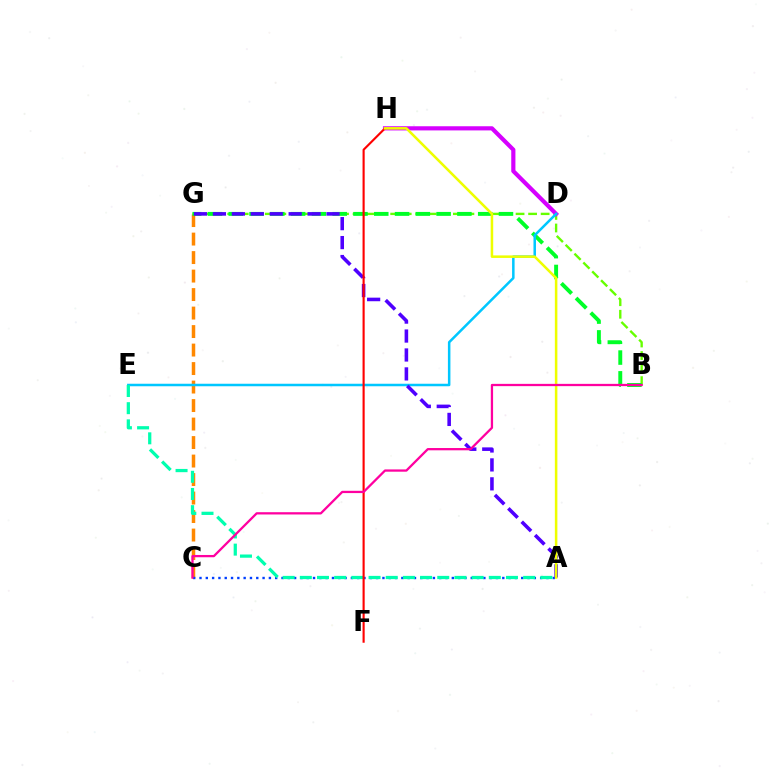{('C', 'G'): [{'color': '#ff8800', 'line_style': 'dashed', 'thickness': 2.51}], ('A', 'C'): [{'color': '#003fff', 'line_style': 'dotted', 'thickness': 1.71}], ('B', 'G'): [{'color': '#66ff00', 'line_style': 'dashed', 'thickness': 1.7}, {'color': '#00ff27', 'line_style': 'dashed', 'thickness': 2.82}], ('D', 'H'): [{'color': '#d600ff', 'line_style': 'solid', 'thickness': 2.99}], ('D', 'E'): [{'color': '#00c7ff', 'line_style': 'solid', 'thickness': 1.81}], ('A', 'G'): [{'color': '#4f00ff', 'line_style': 'dashed', 'thickness': 2.57}], ('A', 'E'): [{'color': '#00ffaf', 'line_style': 'dashed', 'thickness': 2.33}], ('F', 'H'): [{'color': '#ff0000', 'line_style': 'solid', 'thickness': 1.53}], ('A', 'H'): [{'color': '#eeff00', 'line_style': 'solid', 'thickness': 1.82}], ('B', 'C'): [{'color': '#ff00a0', 'line_style': 'solid', 'thickness': 1.64}]}